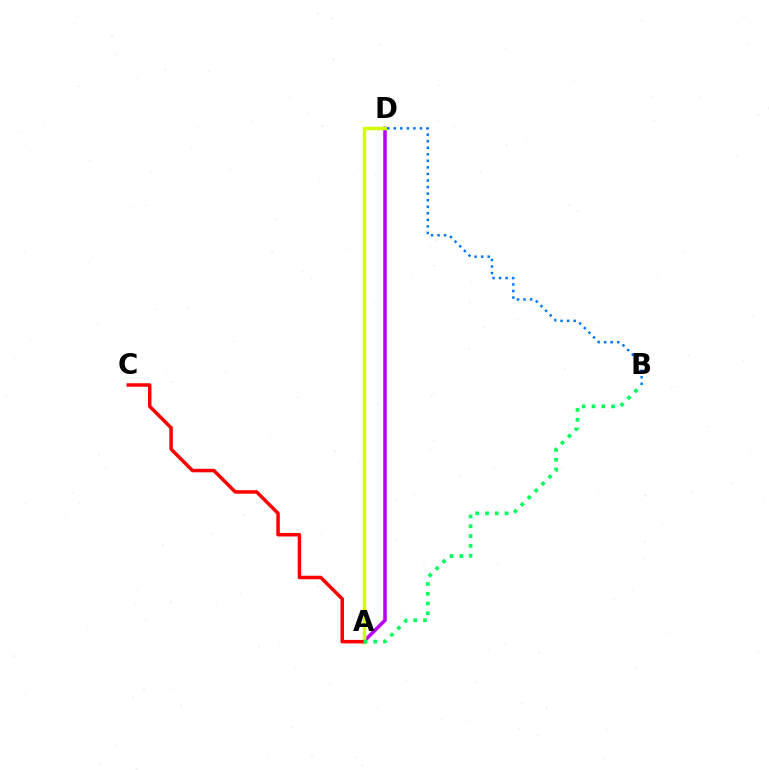{('A', 'D'): [{'color': '#b900ff', 'line_style': 'solid', 'thickness': 2.54}, {'color': '#d1ff00', 'line_style': 'solid', 'thickness': 2.51}], ('A', 'C'): [{'color': '#ff0000', 'line_style': 'solid', 'thickness': 2.52}], ('B', 'D'): [{'color': '#0074ff', 'line_style': 'dotted', 'thickness': 1.78}], ('A', 'B'): [{'color': '#00ff5c', 'line_style': 'dotted', 'thickness': 2.66}]}